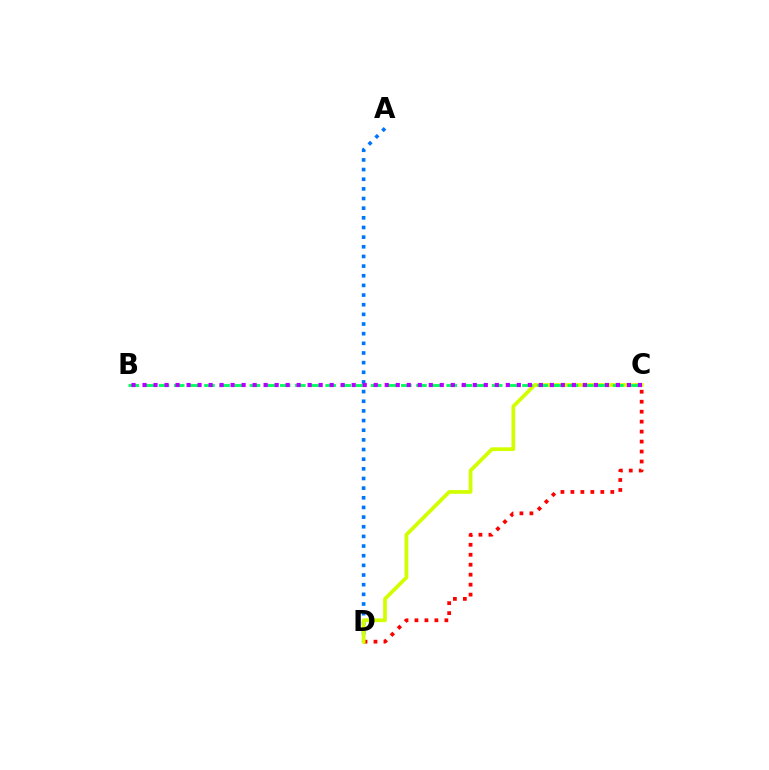{('A', 'D'): [{'color': '#0074ff', 'line_style': 'dotted', 'thickness': 2.62}], ('C', 'D'): [{'color': '#ff0000', 'line_style': 'dotted', 'thickness': 2.71}, {'color': '#d1ff00', 'line_style': 'solid', 'thickness': 2.69}], ('B', 'C'): [{'color': '#00ff5c', 'line_style': 'dashed', 'thickness': 2.06}, {'color': '#b900ff', 'line_style': 'dotted', 'thickness': 2.99}]}